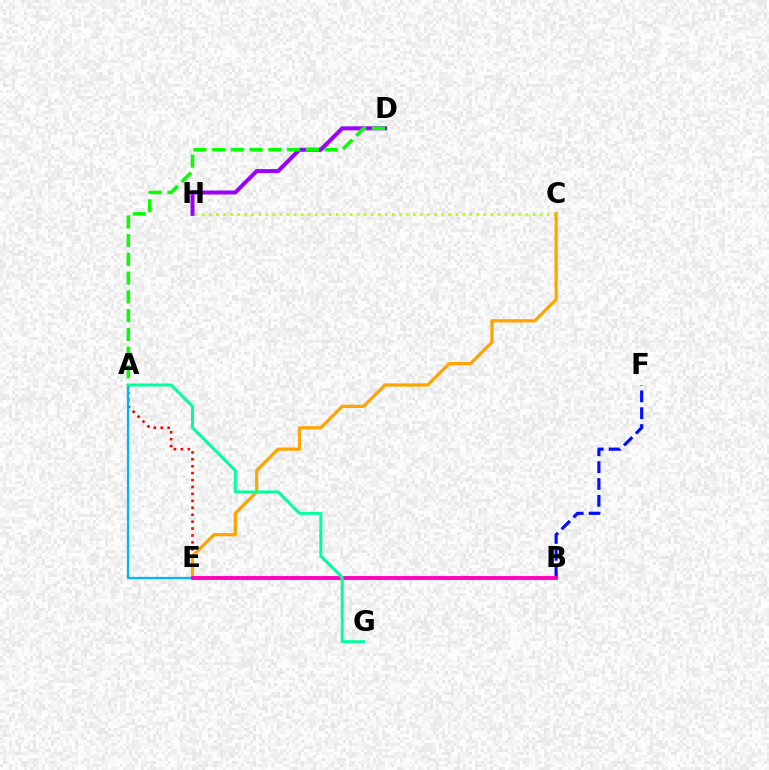{('A', 'E'): [{'color': '#ff0000', 'line_style': 'dotted', 'thickness': 1.88}, {'color': '#00b5ff', 'line_style': 'solid', 'thickness': 1.63}], ('B', 'F'): [{'color': '#0010ff', 'line_style': 'dashed', 'thickness': 2.29}], ('D', 'H'): [{'color': '#9b00ff', 'line_style': 'solid', 'thickness': 2.9}], ('C', 'H'): [{'color': '#b3ff00', 'line_style': 'dotted', 'thickness': 1.91}], ('C', 'E'): [{'color': '#ffa500', 'line_style': 'solid', 'thickness': 2.33}], ('A', 'D'): [{'color': '#08ff00', 'line_style': 'dashed', 'thickness': 2.55}], ('B', 'E'): [{'color': '#ff00bd', 'line_style': 'solid', 'thickness': 2.79}], ('A', 'G'): [{'color': '#00ff9d', 'line_style': 'solid', 'thickness': 2.16}]}